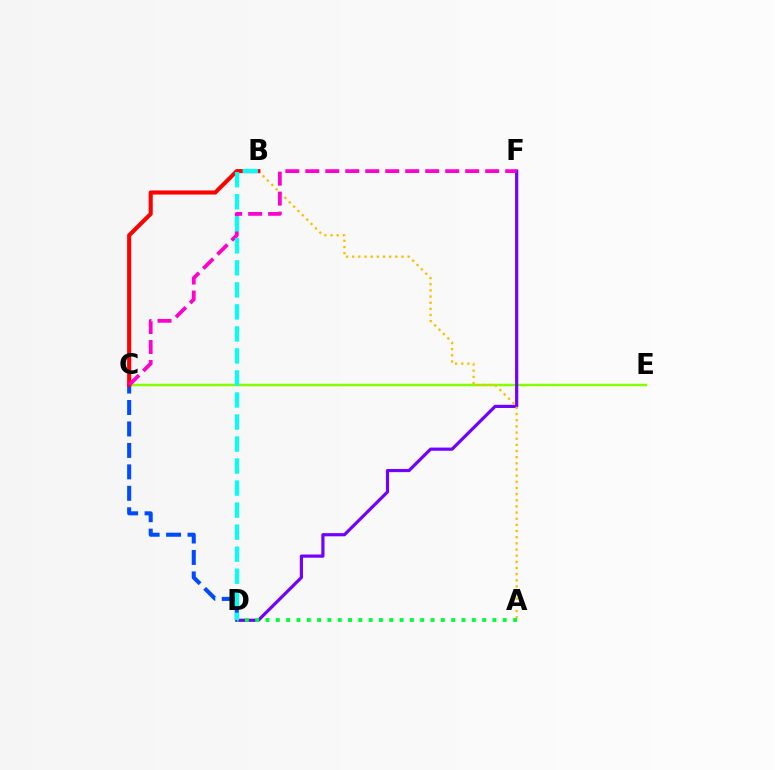{('C', 'E'): [{'color': '#84ff00', 'line_style': 'solid', 'thickness': 1.78}], ('D', 'F'): [{'color': '#7200ff', 'line_style': 'solid', 'thickness': 2.28}], ('C', 'D'): [{'color': '#004bff', 'line_style': 'dashed', 'thickness': 2.91}], ('A', 'B'): [{'color': '#ffbd00', 'line_style': 'dotted', 'thickness': 1.67}], ('A', 'D'): [{'color': '#00ff39', 'line_style': 'dotted', 'thickness': 2.8}], ('B', 'C'): [{'color': '#ff0000', 'line_style': 'solid', 'thickness': 2.95}], ('C', 'F'): [{'color': '#ff00cf', 'line_style': 'dashed', 'thickness': 2.72}], ('B', 'D'): [{'color': '#00fff6', 'line_style': 'dashed', 'thickness': 2.99}]}